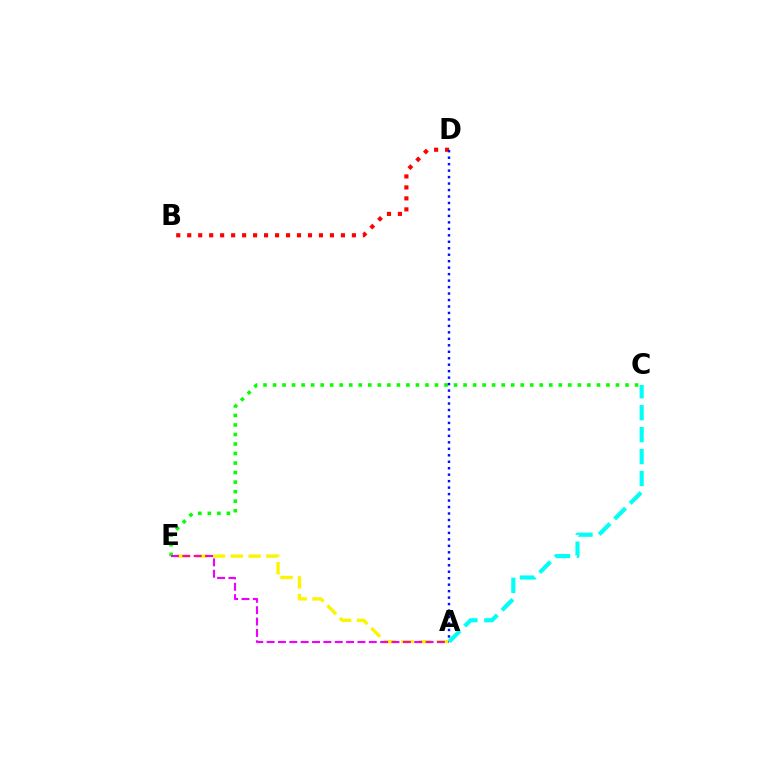{('C', 'E'): [{'color': '#08ff00', 'line_style': 'dotted', 'thickness': 2.59}], ('A', 'E'): [{'color': '#fcf500', 'line_style': 'dashed', 'thickness': 2.42}, {'color': '#ee00ff', 'line_style': 'dashed', 'thickness': 1.54}], ('B', 'D'): [{'color': '#ff0000', 'line_style': 'dotted', 'thickness': 2.98}], ('A', 'D'): [{'color': '#0010ff', 'line_style': 'dotted', 'thickness': 1.76}], ('A', 'C'): [{'color': '#00fff6', 'line_style': 'dashed', 'thickness': 2.98}]}